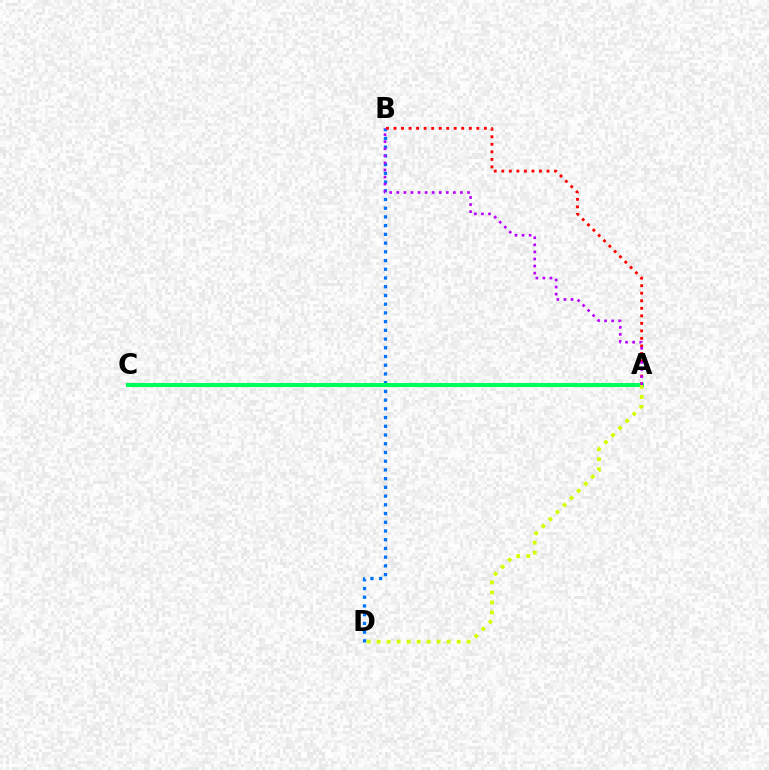{('B', 'D'): [{'color': '#0074ff', 'line_style': 'dotted', 'thickness': 2.37}], ('A', 'B'): [{'color': '#ff0000', 'line_style': 'dotted', 'thickness': 2.05}, {'color': '#b900ff', 'line_style': 'dotted', 'thickness': 1.92}], ('A', 'C'): [{'color': '#00ff5c', 'line_style': 'solid', 'thickness': 2.92}], ('A', 'D'): [{'color': '#d1ff00', 'line_style': 'dotted', 'thickness': 2.72}]}